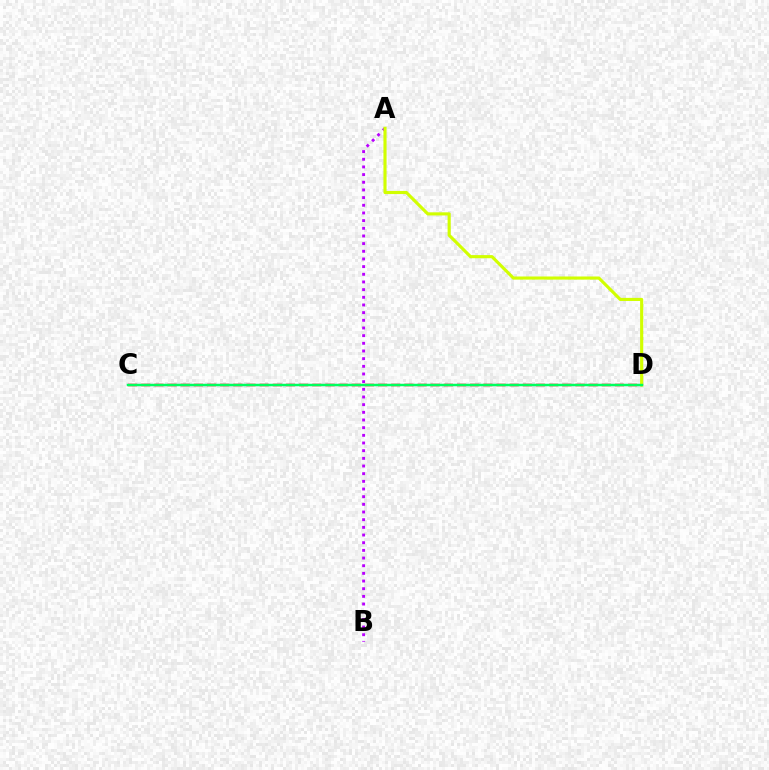{('A', 'B'): [{'color': '#b900ff', 'line_style': 'dotted', 'thickness': 2.08}], ('C', 'D'): [{'color': '#0074ff', 'line_style': 'solid', 'thickness': 1.51}, {'color': '#ff0000', 'line_style': 'dashed', 'thickness': 1.79}, {'color': '#00ff5c', 'line_style': 'solid', 'thickness': 1.73}], ('A', 'D'): [{'color': '#d1ff00', 'line_style': 'solid', 'thickness': 2.25}]}